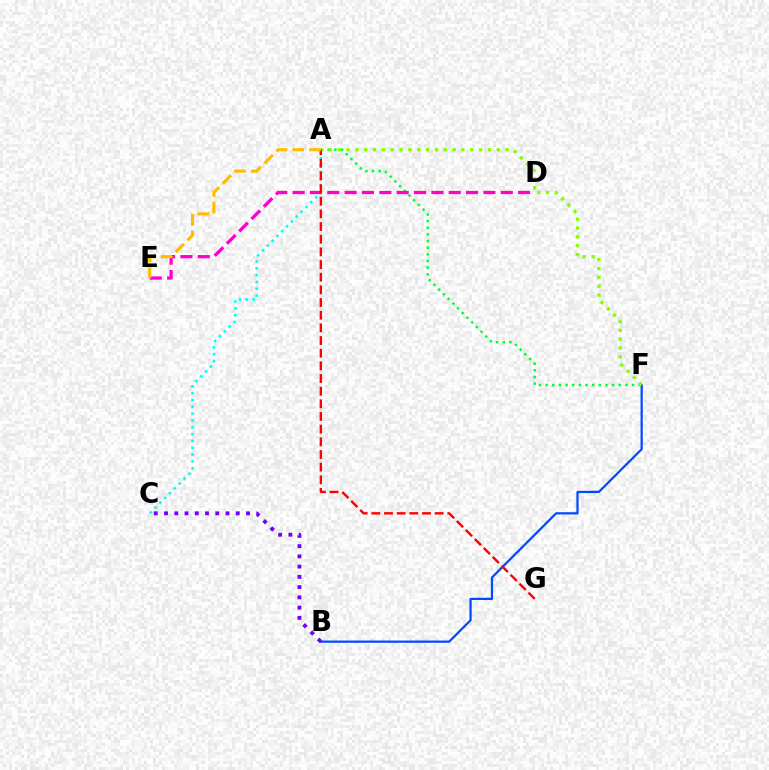{('B', 'F'): [{'color': '#004bff', 'line_style': 'solid', 'thickness': 1.62}], ('A', 'F'): [{'color': '#00ff39', 'line_style': 'dotted', 'thickness': 1.81}, {'color': '#84ff00', 'line_style': 'dotted', 'thickness': 2.4}], ('A', 'C'): [{'color': '#00fff6', 'line_style': 'dotted', 'thickness': 1.86}], ('B', 'C'): [{'color': '#7200ff', 'line_style': 'dotted', 'thickness': 2.78}], ('D', 'E'): [{'color': '#ff00cf', 'line_style': 'dashed', 'thickness': 2.36}], ('A', 'G'): [{'color': '#ff0000', 'line_style': 'dashed', 'thickness': 1.72}], ('A', 'E'): [{'color': '#ffbd00', 'line_style': 'dashed', 'thickness': 2.28}]}